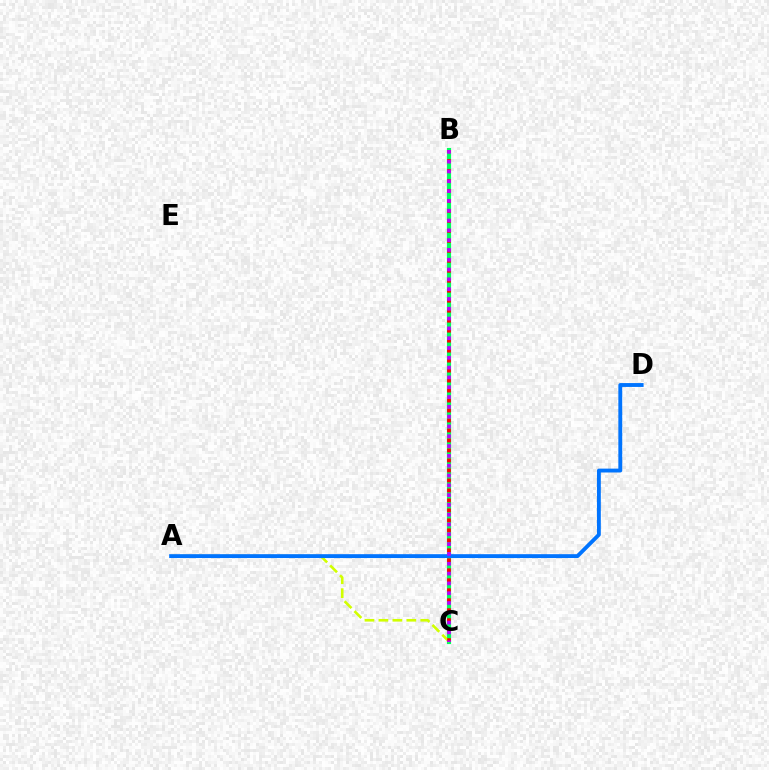{('B', 'C'): [{'color': '#00ff5c', 'line_style': 'solid', 'thickness': 2.99}, {'color': '#ff0000', 'line_style': 'dotted', 'thickness': 2.71}, {'color': '#b900ff', 'line_style': 'dotted', 'thickness': 2.66}], ('A', 'C'): [{'color': '#d1ff00', 'line_style': 'dashed', 'thickness': 1.89}], ('A', 'D'): [{'color': '#0074ff', 'line_style': 'solid', 'thickness': 2.78}]}